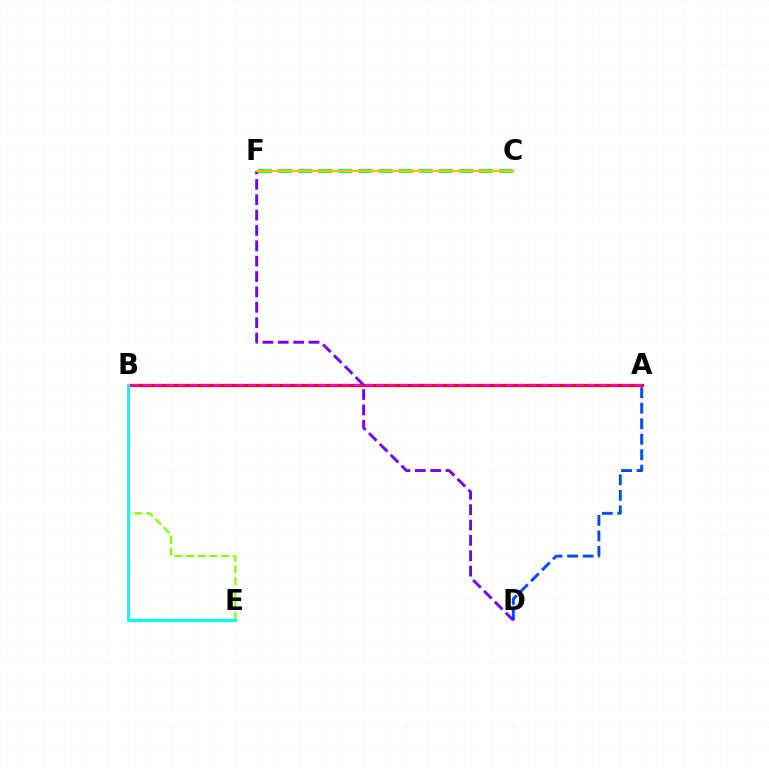{('A', 'D'): [{'color': '#004bff', 'line_style': 'dashed', 'thickness': 2.11}], ('B', 'E'): [{'color': '#84ff00', 'line_style': 'dashed', 'thickness': 1.59}, {'color': '#00fff6', 'line_style': 'solid', 'thickness': 2.27}], ('C', 'F'): [{'color': '#00ff39', 'line_style': 'dashed', 'thickness': 2.73}, {'color': '#ffbd00', 'line_style': 'solid', 'thickness': 1.53}], ('A', 'B'): [{'color': '#ff0000', 'line_style': 'solid', 'thickness': 2.24}, {'color': '#ff00cf', 'line_style': 'dashed', 'thickness': 1.59}], ('D', 'F'): [{'color': '#7200ff', 'line_style': 'dashed', 'thickness': 2.09}]}